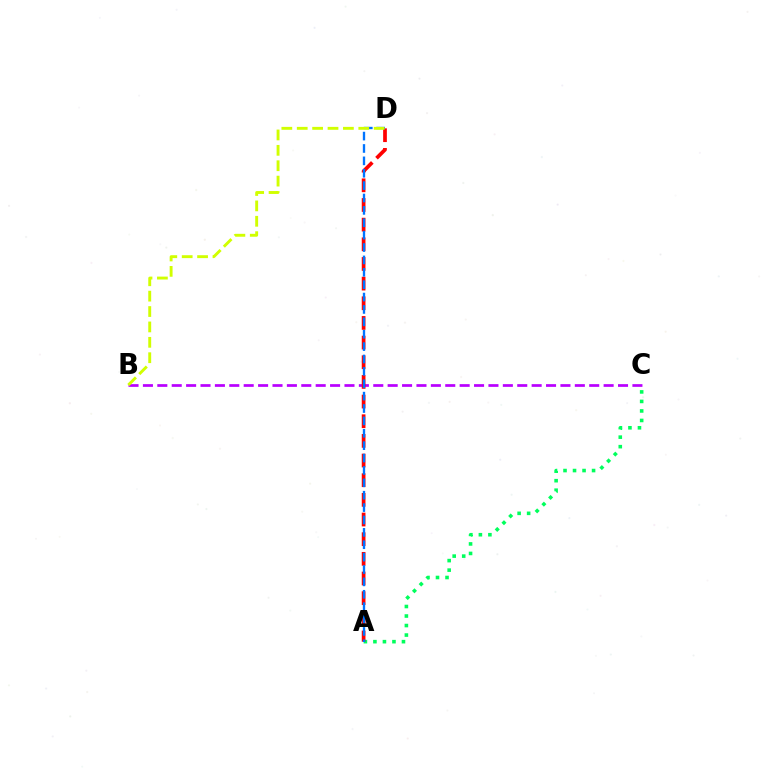{('A', 'C'): [{'color': '#00ff5c', 'line_style': 'dotted', 'thickness': 2.59}], ('B', 'C'): [{'color': '#b900ff', 'line_style': 'dashed', 'thickness': 1.96}], ('A', 'D'): [{'color': '#ff0000', 'line_style': 'dashed', 'thickness': 2.67}, {'color': '#0074ff', 'line_style': 'dashed', 'thickness': 1.68}], ('B', 'D'): [{'color': '#d1ff00', 'line_style': 'dashed', 'thickness': 2.09}]}